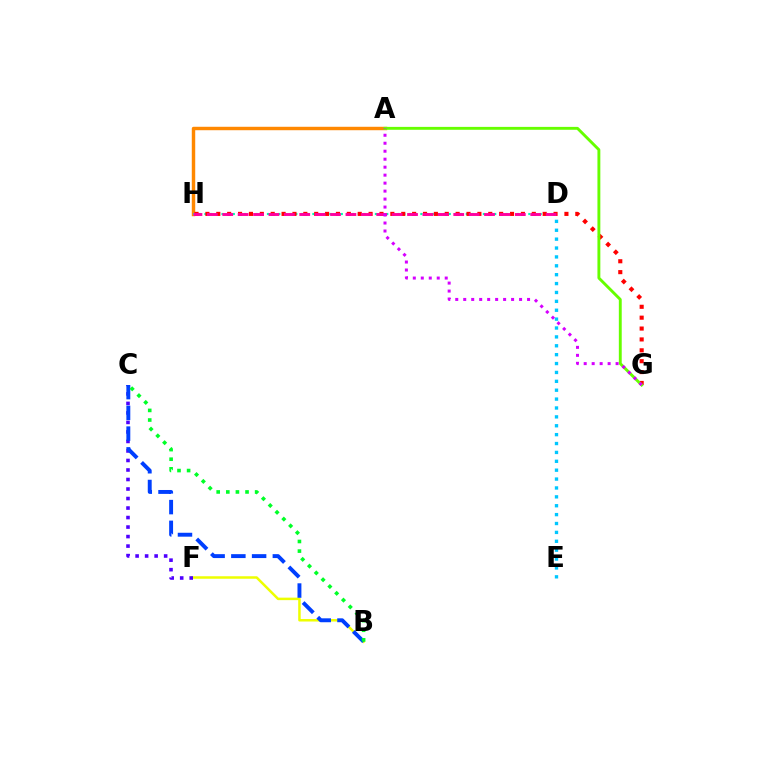{('A', 'H'): [{'color': '#ff8800', 'line_style': 'solid', 'thickness': 2.48}], ('D', 'H'): [{'color': '#00ffaf', 'line_style': 'dotted', 'thickness': 1.54}, {'color': '#ff00a0', 'line_style': 'dashed', 'thickness': 2.09}], ('G', 'H'): [{'color': '#ff0000', 'line_style': 'dotted', 'thickness': 2.96}], ('B', 'F'): [{'color': '#eeff00', 'line_style': 'solid', 'thickness': 1.8}], ('C', 'F'): [{'color': '#4f00ff', 'line_style': 'dotted', 'thickness': 2.58}], ('B', 'C'): [{'color': '#003fff', 'line_style': 'dashed', 'thickness': 2.82}, {'color': '#00ff27', 'line_style': 'dotted', 'thickness': 2.61}], ('A', 'G'): [{'color': '#66ff00', 'line_style': 'solid', 'thickness': 2.08}, {'color': '#d600ff', 'line_style': 'dotted', 'thickness': 2.17}], ('D', 'E'): [{'color': '#00c7ff', 'line_style': 'dotted', 'thickness': 2.41}]}